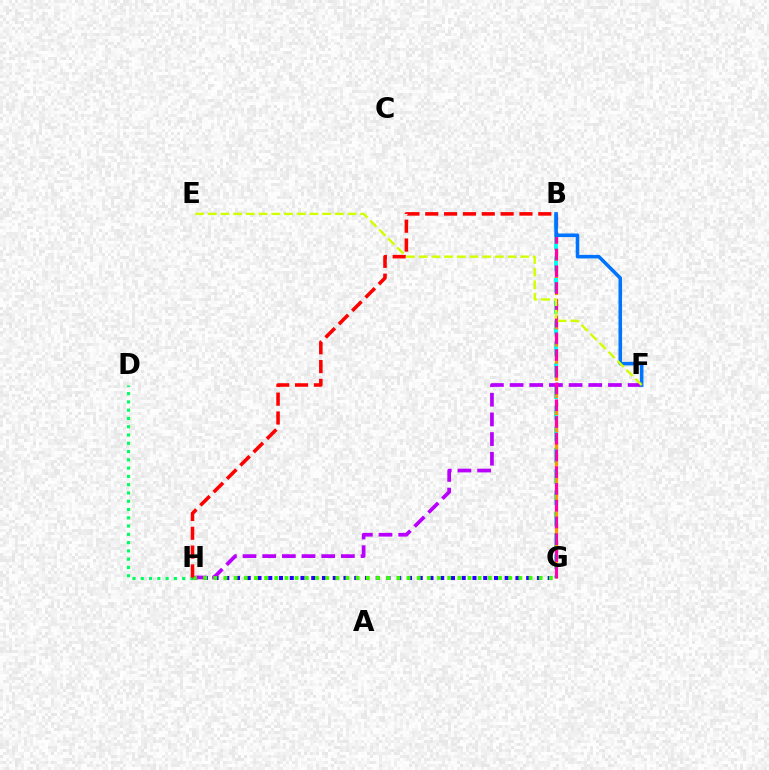{('B', 'G'): [{'color': '#00fff6', 'line_style': 'dashed', 'thickness': 2.89}, {'color': '#ff9400', 'line_style': 'dashed', 'thickness': 2.33}, {'color': '#ff00ac', 'line_style': 'dashed', 'thickness': 2.27}], ('G', 'H'): [{'color': '#2500ff', 'line_style': 'dotted', 'thickness': 2.92}, {'color': '#3dff00', 'line_style': 'dotted', 'thickness': 2.76}], ('D', 'H'): [{'color': '#00ff5c', 'line_style': 'dotted', 'thickness': 2.25}], ('F', 'H'): [{'color': '#b900ff', 'line_style': 'dashed', 'thickness': 2.67}], ('B', 'F'): [{'color': '#0074ff', 'line_style': 'solid', 'thickness': 2.57}], ('B', 'H'): [{'color': '#ff0000', 'line_style': 'dashed', 'thickness': 2.56}], ('E', 'F'): [{'color': '#d1ff00', 'line_style': 'dashed', 'thickness': 1.73}]}